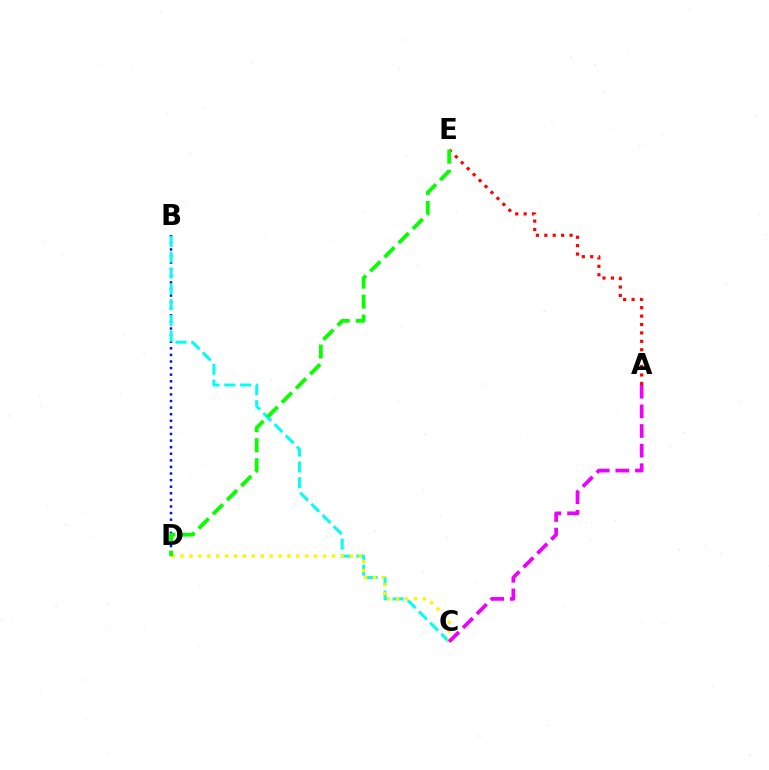{('B', 'D'): [{'color': '#0010ff', 'line_style': 'dotted', 'thickness': 1.79}], ('A', 'E'): [{'color': '#ff0000', 'line_style': 'dotted', 'thickness': 2.29}], ('B', 'C'): [{'color': '#00fff6', 'line_style': 'dashed', 'thickness': 2.15}], ('C', 'D'): [{'color': '#fcf500', 'line_style': 'dotted', 'thickness': 2.42}], ('A', 'C'): [{'color': '#ee00ff', 'line_style': 'dashed', 'thickness': 2.67}], ('D', 'E'): [{'color': '#08ff00', 'line_style': 'dashed', 'thickness': 2.72}]}